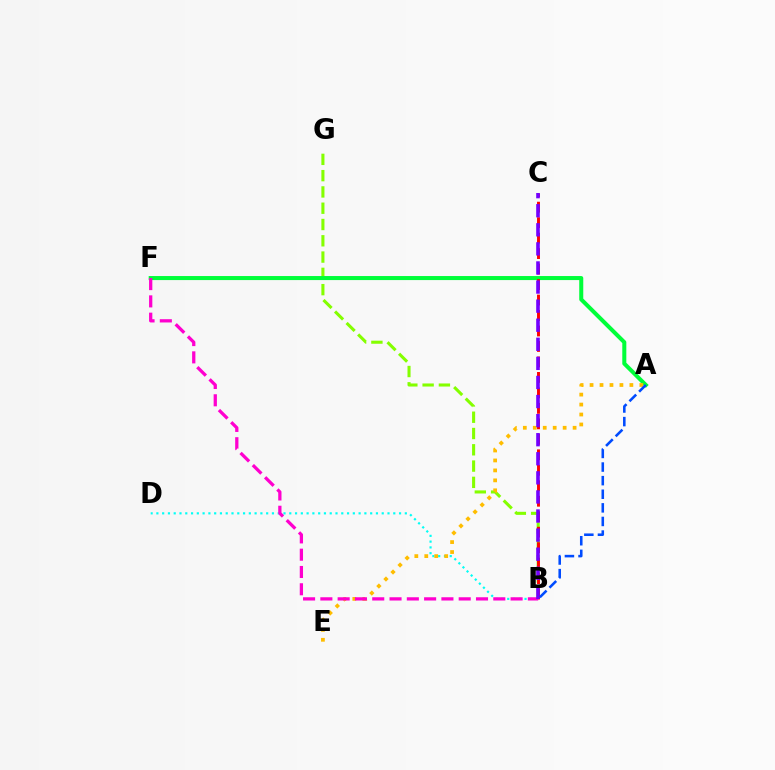{('B', 'G'): [{'color': '#84ff00', 'line_style': 'dashed', 'thickness': 2.21}], ('A', 'F'): [{'color': '#00ff39', 'line_style': 'solid', 'thickness': 2.9}], ('B', 'D'): [{'color': '#00fff6', 'line_style': 'dotted', 'thickness': 1.57}], ('A', 'E'): [{'color': '#ffbd00', 'line_style': 'dotted', 'thickness': 2.7}], ('B', 'C'): [{'color': '#ff0000', 'line_style': 'dashed', 'thickness': 2.1}, {'color': '#7200ff', 'line_style': 'dashed', 'thickness': 2.59}], ('B', 'F'): [{'color': '#ff00cf', 'line_style': 'dashed', 'thickness': 2.35}], ('A', 'B'): [{'color': '#004bff', 'line_style': 'dashed', 'thickness': 1.85}]}